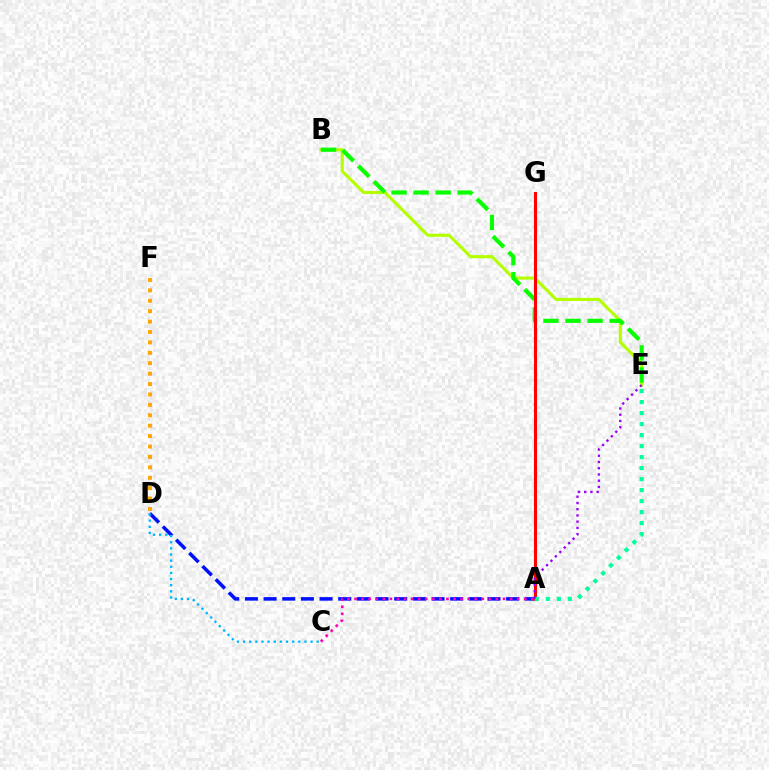{('A', 'D'): [{'color': '#0010ff', 'line_style': 'dashed', 'thickness': 2.53}], ('B', 'E'): [{'color': '#b3ff00', 'line_style': 'solid', 'thickness': 2.23}, {'color': '#08ff00', 'line_style': 'dashed', 'thickness': 3.0}], ('A', 'G'): [{'color': '#ff0000', 'line_style': 'solid', 'thickness': 2.21}], ('D', 'F'): [{'color': '#ffa500', 'line_style': 'dotted', 'thickness': 2.83}], ('A', 'E'): [{'color': '#00ff9d', 'line_style': 'dotted', 'thickness': 2.99}, {'color': '#9b00ff', 'line_style': 'dotted', 'thickness': 1.69}], ('C', 'D'): [{'color': '#00b5ff', 'line_style': 'dotted', 'thickness': 1.67}], ('A', 'C'): [{'color': '#ff00bd', 'line_style': 'dotted', 'thickness': 1.92}]}